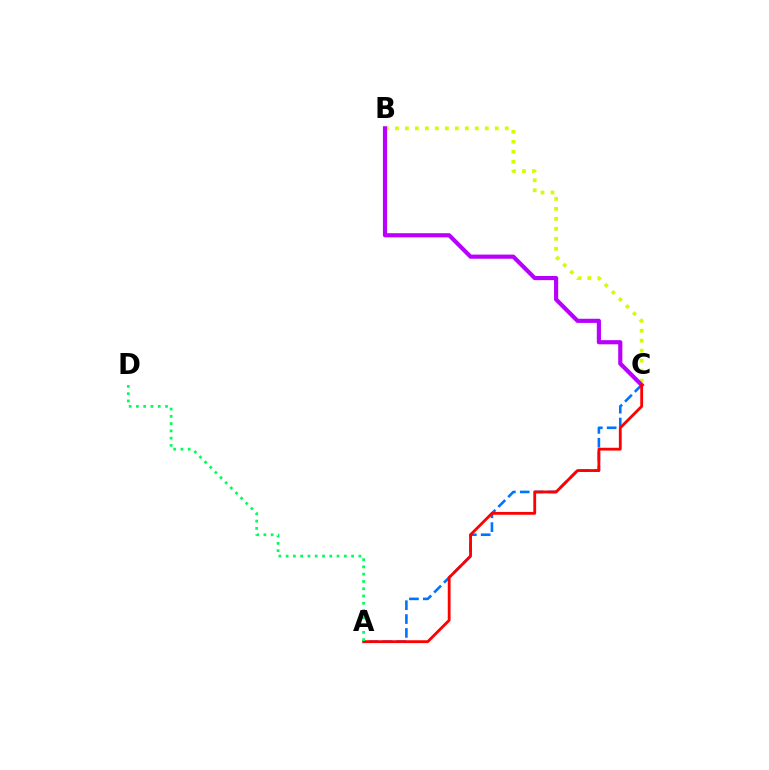{('A', 'C'): [{'color': '#0074ff', 'line_style': 'dashed', 'thickness': 1.88}, {'color': '#ff0000', 'line_style': 'solid', 'thickness': 2.03}], ('B', 'C'): [{'color': '#d1ff00', 'line_style': 'dotted', 'thickness': 2.71}, {'color': '#b900ff', 'line_style': 'solid', 'thickness': 2.99}], ('A', 'D'): [{'color': '#00ff5c', 'line_style': 'dotted', 'thickness': 1.98}]}